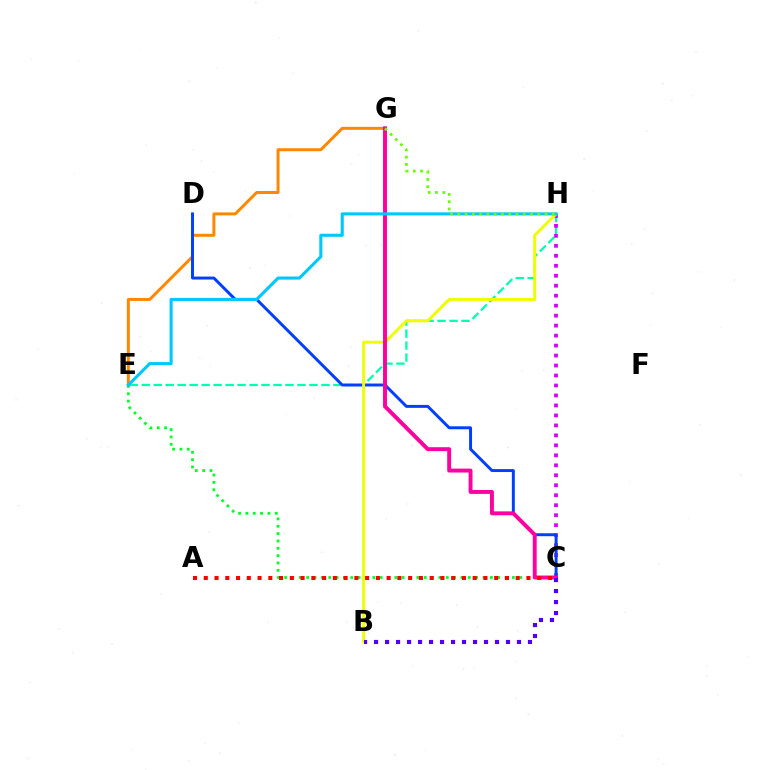{('E', 'H'): [{'color': '#00ffaf', 'line_style': 'dashed', 'thickness': 1.63}, {'color': '#00c7ff', 'line_style': 'solid', 'thickness': 2.22}], ('C', 'H'): [{'color': '#d600ff', 'line_style': 'dotted', 'thickness': 2.71}], ('E', 'G'): [{'color': '#ff8800', 'line_style': 'solid', 'thickness': 2.15}], ('C', 'E'): [{'color': '#00ff27', 'line_style': 'dotted', 'thickness': 2.0}], ('C', 'D'): [{'color': '#003fff', 'line_style': 'solid', 'thickness': 2.12}], ('B', 'H'): [{'color': '#eeff00', 'line_style': 'solid', 'thickness': 2.12}], ('C', 'G'): [{'color': '#ff00a0', 'line_style': 'solid', 'thickness': 2.82}], ('G', 'H'): [{'color': '#66ff00', 'line_style': 'dotted', 'thickness': 1.98}], ('B', 'C'): [{'color': '#4f00ff', 'line_style': 'dotted', 'thickness': 2.99}], ('A', 'C'): [{'color': '#ff0000', 'line_style': 'dotted', 'thickness': 2.92}]}